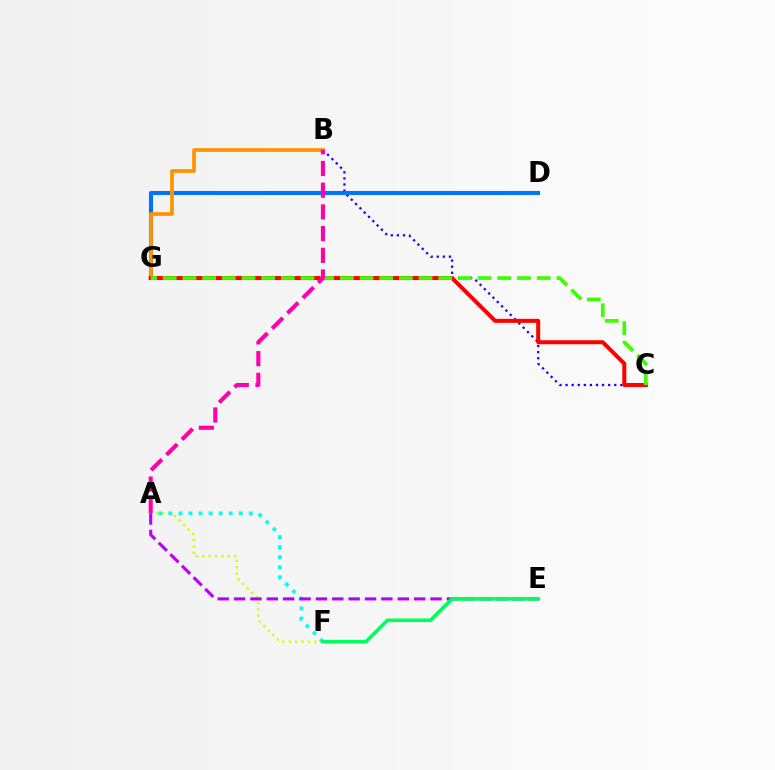{('B', 'C'): [{'color': '#2500ff', 'line_style': 'dotted', 'thickness': 1.65}], ('A', 'F'): [{'color': '#d1ff00', 'line_style': 'dotted', 'thickness': 1.74}, {'color': '#00fff6', 'line_style': 'dotted', 'thickness': 2.73}], ('D', 'G'): [{'color': '#0074ff', 'line_style': 'solid', 'thickness': 2.94}], ('B', 'G'): [{'color': '#ff9400', 'line_style': 'solid', 'thickness': 2.68}], ('C', 'G'): [{'color': '#ff0000', 'line_style': 'solid', 'thickness': 2.89}, {'color': '#3dff00', 'line_style': 'dashed', 'thickness': 2.67}], ('A', 'E'): [{'color': '#b900ff', 'line_style': 'dashed', 'thickness': 2.22}], ('A', 'B'): [{'color': '#ff00ac', 'line_style': 'dashed', 'thickness': 2.95}], ('E', 'F'): [{'color': '#00ff5c', 'line_style': 'solid', 'thickness': 2.59}]}